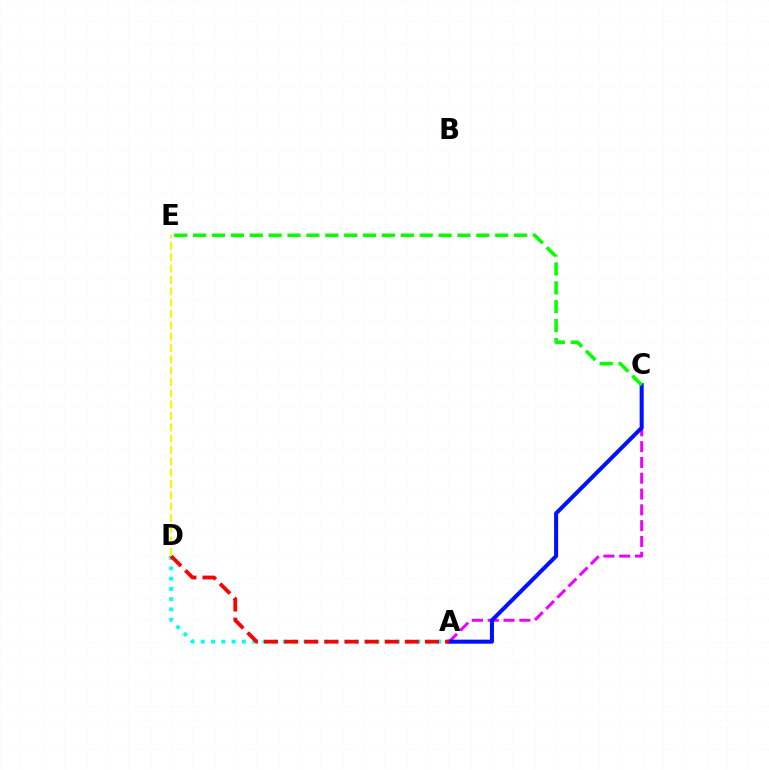{('A', 'D'): [{'color': '#00fff6', 'line_style': 'dotted', 'thickness': 2.79}, {'color': '#ff0000', 'line_style': 'dashed', 'thickness': 2.73}], ('A', 'C'): [{'color': '#ee00ff', 'line_style': 'dashed', 'thickness': 2.15}, {'color': '#0010ff', 'line_style': 'solid', 'thickness': 2.9}], ('C', 'E'): [{'color': '#08ff00', 'line_style': 'dashed', 'thickness': 2.57}], ('D', 'E'): [{'color': '#fcf500', 'line_style': 'dashed', 'thickness': 1.54}]}